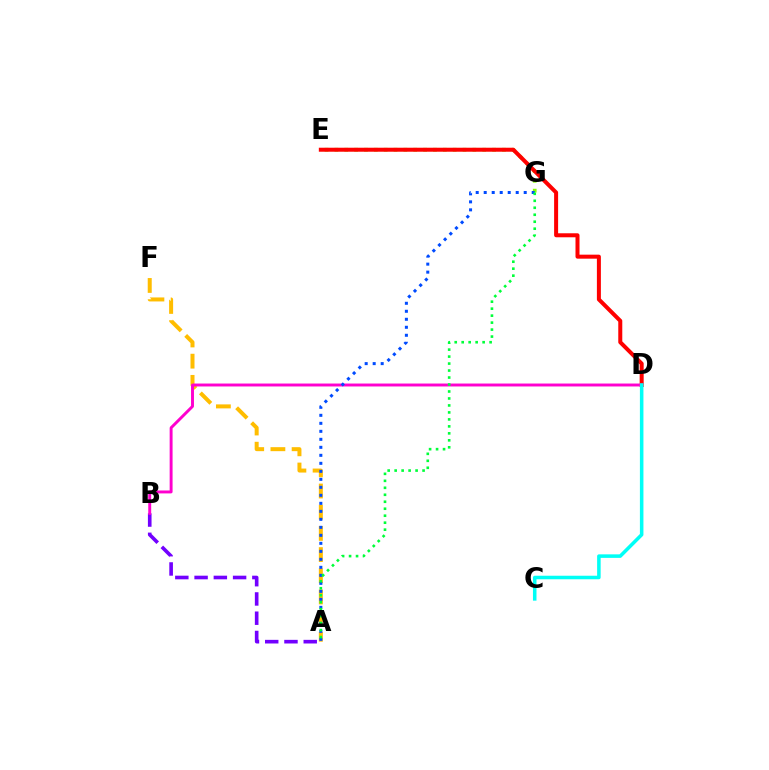{('E', 'G'): [{'color': '#84ff00', 'line_style': 'dotted', 'thickness': 2.68}], ('D', 'E'): [{'color': '#ff0000', 'line_style': 'solid', 'thickness': 2.89}], ('A', 'B'): [{'color': '#7200ff', 'line_style': 'dashed', 'thickness': 2.62}], ('A', 'F'): [{'color': '#ffbd00', 'line_style': 'dashed', 'thickness': 2.88}], ('B', 'D'): [{'color': '#ff00cf', 'line_style': 'solid', 'thickness': 2.11}], ('A', 'G'): [{'color': '#004bff', 'line_style': 'dotted', 'thickness': 2.17}, {'color': '#00ff39', 'line_style': 'dotted', 'thickness': 1.9}], ('C', 'D'): [{'color': '#00fff6', 'line_style': 'solid', 'thickness': 2.54}]}